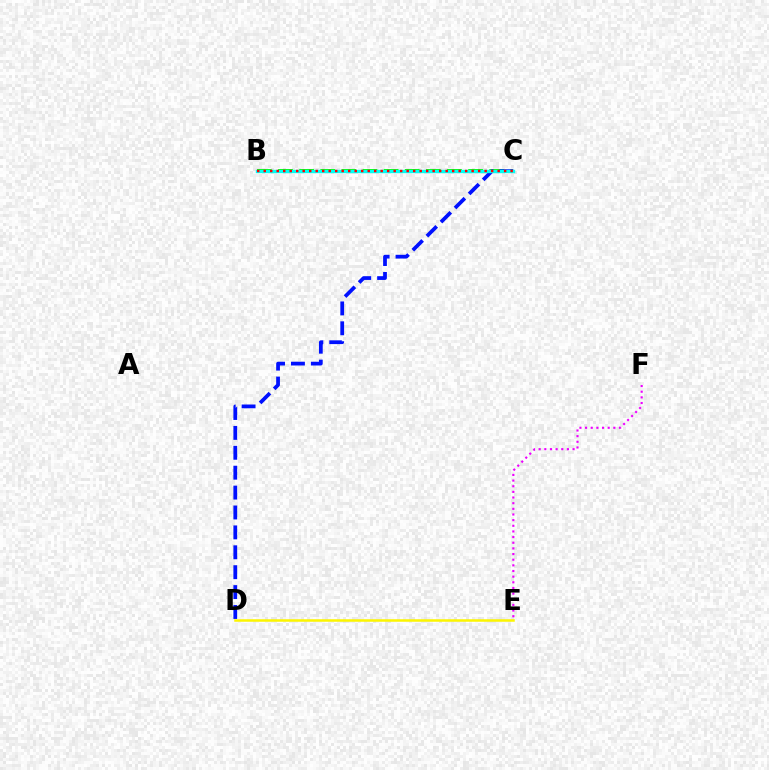{('D', 'E'): [{'color': '#fcf500', 'line_style': 'solid', 'thickness': 1.81}], ('B', 'C'): [{'color': '#08ff00', 'line_style': 'dashed', 'thickness': 2.87}, {'color': '#00fff6', 'line_style': 'solid', 'thickness': 2.42}, {'color': '#ff0000', 'line_style': 'dotted', 'thickness': 1.77}], ('C', 'D'): [{'color': '#0010ff', 'line_style': 'dashed', 'thickness': 2.7}], ('E', 'F'): [{'color': '#ee00ff', 'line_style': 'dotted', 'thickness': 1.54}]}